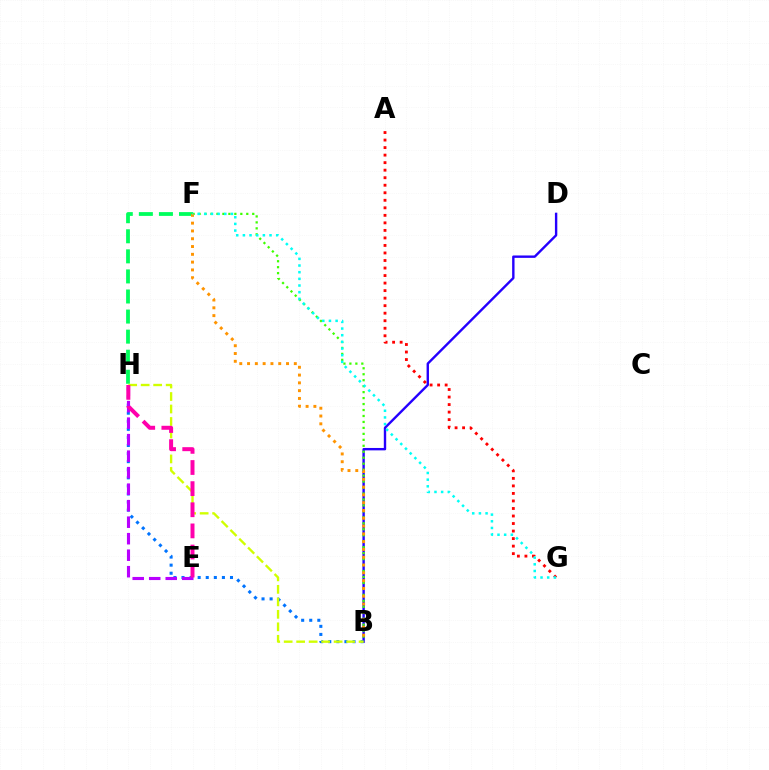{('B', 'D'): [{'color': '#2500ff', 'line_style': 'solid', 'thickness': 1.72}], ('A', 'G'): [{'color': '#ff0000', 'line_style': 'dotted', 'thickness': 2.05}], ('F', 'H'): [{'color': '#00ff5c', 'line_style': 'dashed', 'thickness': 2.73}], ('B', 'F'): [{'color': '#3dff00', 'line_style': 'dotted', 'thickness': 1.62}, {'color': '#ff9400', 'line_style': 'dotted', 'thickness': 2.12}], ('B', 'H'): [{'color': '#0074ff', 'line_style': 'dotted', 'thickness': 2.2}, {'color': '#d1ff00', 'line_style': 'dashed', 'thickness': 1.7}], ('F', 'G'): [{'color': '#00fff6', 'line_style': 'dotted', 'thickness': 1.81}], ('E', 'H'): [{'color': '#b900ff', 'line_style': 'dashed', 'thickness': 2.24}, {'color': '#ff00ac', 'line_style': 'dashed', 'thickness': 2.87}]}